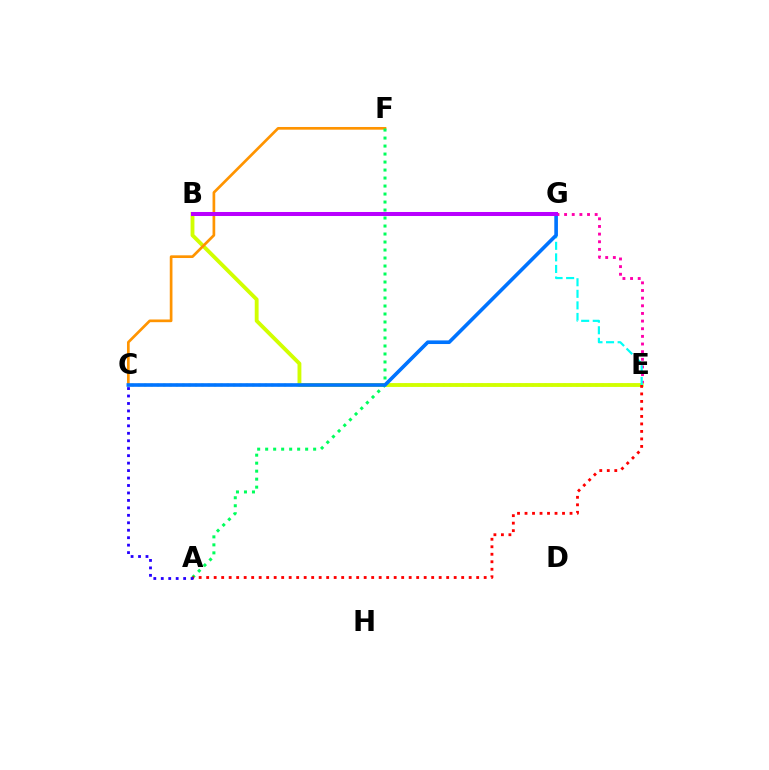{('E', 'G'): [{'color': '#ff00ac', 'line_style': 'dotted', 'thickness': 2.08}, {'color': '#00fff6', 'line_style': 'dashed', 'thickness': 1.57}], ('C', 'E'): [{'color': '#3dff00', 'line_style': 'dotted', 'thickness': 1.73}], ('B', 'E'): [{'color': '#d1ff00', 'line_style': 'solid', 'thickness': 2.77}], ('C', 'F'): [{'color': '#ff9400', 'line_style': 'solid', 'thickness': 1.94}], ('A', 'F'): [{'color': '#00ff5c', 'line_style': 'dotted', 'thickness': 2.17}], ('A', 'E'): [{'color': '#ff0000', 'line_style': 'dotted', 'thickness': 2.04}], ('C', 'G'): [{'color': '#0074ff', 'line_style': 'solid', 'thickness': 2.61}], ('B', 'G'): [{'color': '#b900ff', 'line_style': 'solid', 'thickness': 2.9}], ('A', 'C'): [{'color': '#2500ff', 'line_style': 'dotted', 'thickness': 2.03}]}